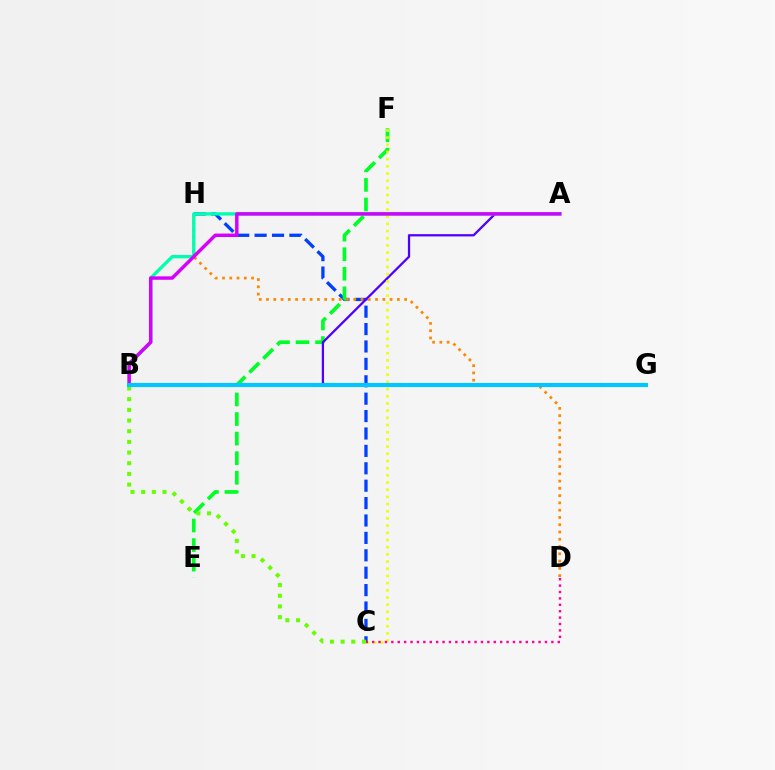{('C', 'H'): [{'color': '#003fff', 'line_style': 'dashed', 'thickness': 2.36}], ('E', 'F'): [{'color': '#00ff27', 'line_style': 'dashed', 'thickness': 2.66}], ('B', 'C'): [{'color': '#66ff00', 'line_style': 'dotted', 'thickness': 2.9}], ('A', 'B'): [{'color': '#4f00ff', 'line_style': 'solid', 'thickness': 1.63}, {'color': '#00ffaf', 'line_style': 'solid', 'thickness': 2.39}, {'color': '#d600ff', 'line_style': 'solid', 'thickness': 2.49}], ('D', 'H'): [{'color': '#ff8800', 'line_style': 'dotted', 'thickness': 1.98}], ('C', 'F'): [{'color': '#eeff00', 'line_style': 'dotted', 'thickness': 1.95}], ('B', 'G'): [{'color': '#ff0000', 'line_style': 'dashed', 'thickness': 1.72}, {'color': '#00c7ff', 'line_style': 'solid', 'thickness': 2.98}], ('C', 'D'): [{'color': '#ff00a0', 'line_style': 'dotted', 'thickness': 1.74}]}